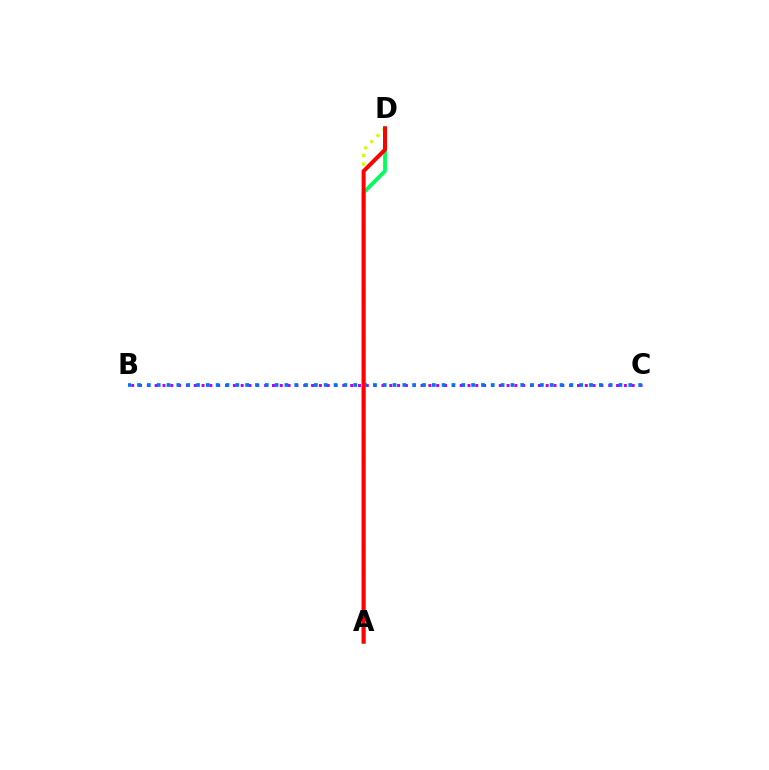{('B', 'C'): [{'color': '#b900ff', 'line_style': 'dotted', 'thickness': 2.12}, {'color': '#0074ff', 'line_style': 'dotted', 'thickness': 2.67}], ('A', 'D'): [{'color': '#00ff5c', 'line_style': 'solid', 'thickness': 2.75}, {'color': '#d1ff00', 'line_style': 'dotted', 'thickness': 2.34}, {'color': '#ff0000', 'line_style': 'solid', 'thickness': 2.86}]}